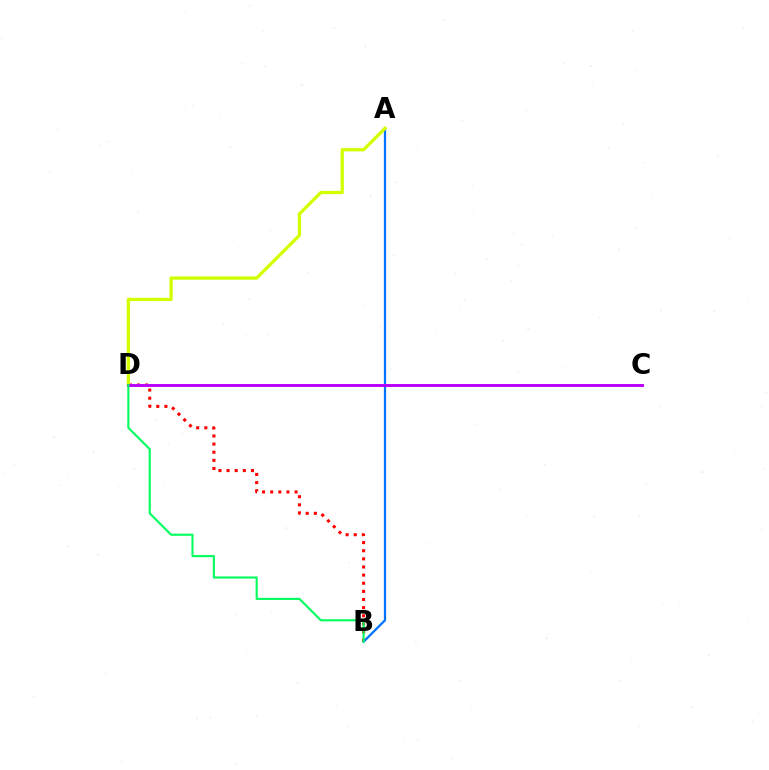{('B', 'D'): [{'color': '#ff0000', 'line_style': 'dotted', 'thickness': 2.21}, {'color': '#00ff5c', 'line_style': 'solid', 'thickness': 1.51}], ('A', 'B'): [{'color': '#0074ff', 'line_style': 'solid', 'thickness': 1.63}], ('A', 'D'): [{'color': '#d1ff00', 'line_style': 'solid', 'thickness': 2.36}], ('C', 'D'): [{'color': '#b900ff', 'line_style': 'solid', 'thickness': 2.1}]}